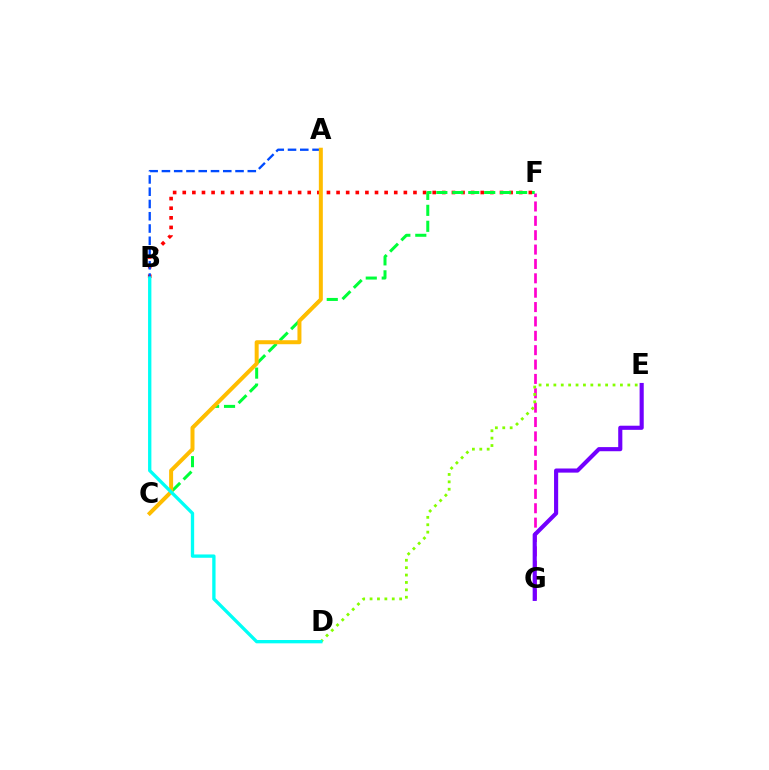{('F', 'G'): [{'color': '#ff00cf', 'line_style': 'dashed', 'thickness': 1.95}], ('D', 'E'): [{'color': '#84ff00', 'line_style': 'dotted', 'thickness': 2.01}], ('B', 'F'): [{'color': '#ff0000', 'line_style': 'dotted', 'thickness': 2.61}], ('C', 'F'): [{'color': '#00ff39', 'line_style': 'dashed', 'thickness': 2.17}], ('A', 'B'): [{'color': '#004bff', 'line_style': 'dashed', 'thickness': 1.67}], ('E', 'G'): [{'color': '#7200ff', 'line_style': 'solid', 'thickness': 2.97}], ('A', 'C'): [{'color': '#ffbd00', 'line_style': 'solid', 'thickness': 2.87}], ('B', 'D'): [{'color': '#00fff6', 'line_style': 'solid', 'thickness': 2.39}]}